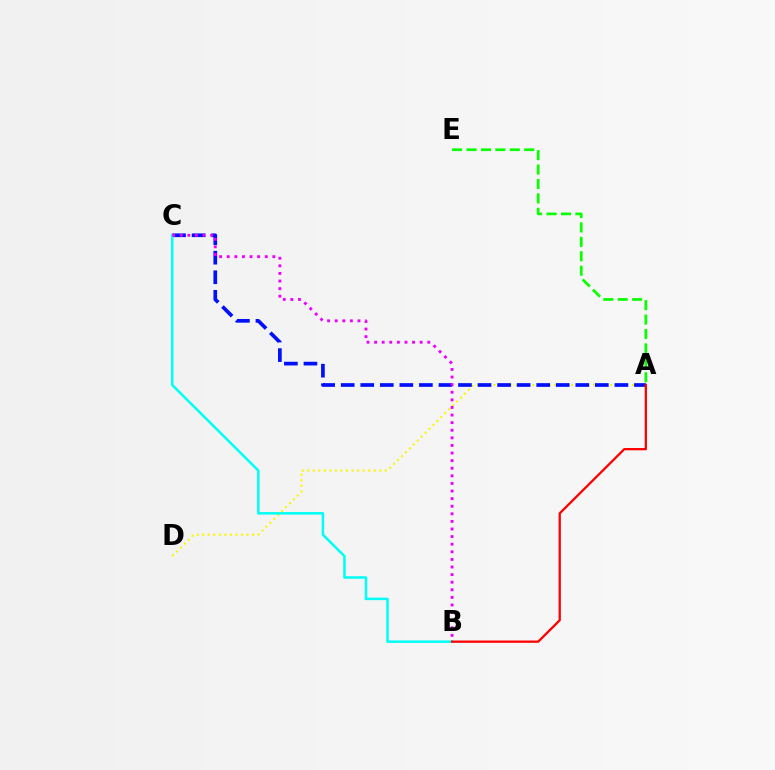{('A', 'D'): [{'color': '#fcf500', 'line_style': 'dotted', 'thickness': 1.51}], ('A', 'E'): [{'color': '#08ff00', 'line_style': 'dashed', 'thickness': 1.96}], ('A', 'C'): [{'color': '#0010ff', 'line_style': 'dashed', 'thickness': 2.66}], ('B', 'C'): [{'color': '#00fff6', 'line_style': 'solid', 'thickness': 1.82}, {'color': '#ee00ff', 'line_style': 'dotted', 'thickness': 2.06}], ('A', 'B'): [{'color': '#ff0000', 'line_style': 'solid', 'thickness': 1.65}]}